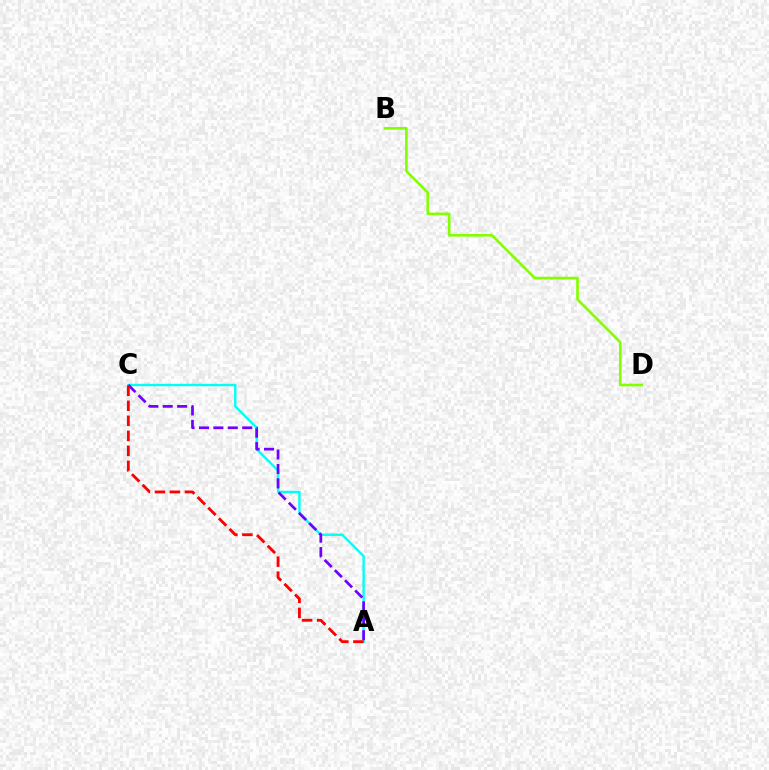{('B', 'D'): [{'color': '#84ff00', 'line_style': 'solid', 'thickness': 1.91}], ('A', 'C'): [{'color': '#00fff6', 'line_style': 'solid', 'thickness': 1.72}, {'color': '#7200ff', 'line_style': 'dashed', 'thickness': 1.96}, {'color': '#ff0000', 'line_style': 'dashed', 'thickness': 2.04}]}